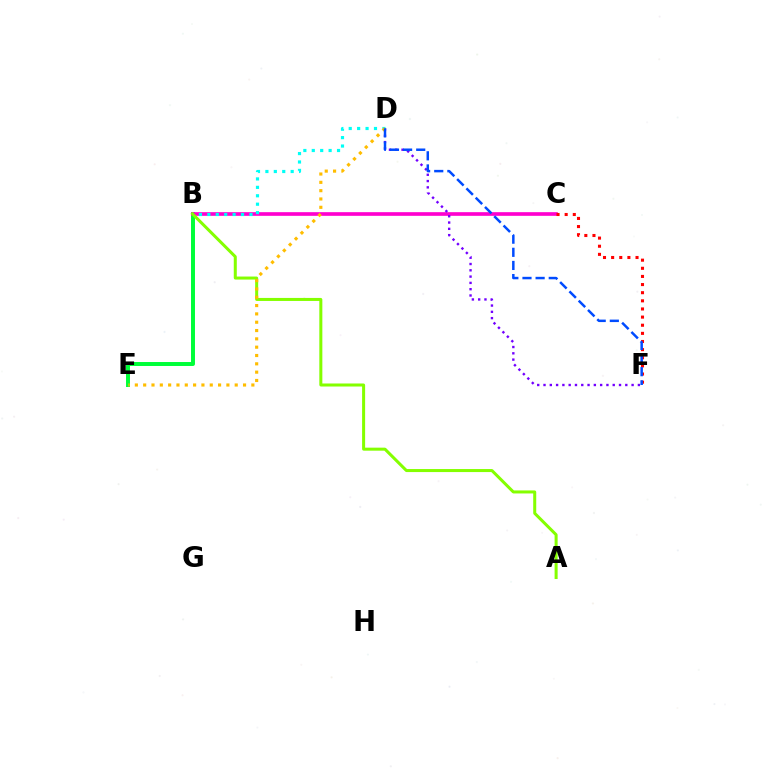{('B', 'E'): [{'color': '#00ff39', 'line_style': 'solid', 'thickness': 2.85}], ('B', 'C'): [{'color': '#ff00cf', 'line_style': 'solid', 'thickness': 2.64}], ('D', 'F'): [{'color': '#7200ff', 'line_style': 'dotted', 'thickness': 1.71}, {'color': '#004bff', 'line_style': 'dashed', 'thickness': 1.78}], ('A', 'B'): [{'color': '#84ff00', 'line_style': 'solid', 'thickness': 2.18}], ('B', 'D'): [{'color': '#00fff6', 'line_style': 'dotted', 'thickness': 2.29}], ('C', 'F'): [{'color': '#ff0000', 'line_style': 'dotted', 'thickness': 2.21}], ('D', 'E'): [{'color': '#ffbd00', 'line_style': 'dotted', 'thickness': 2.26}]}